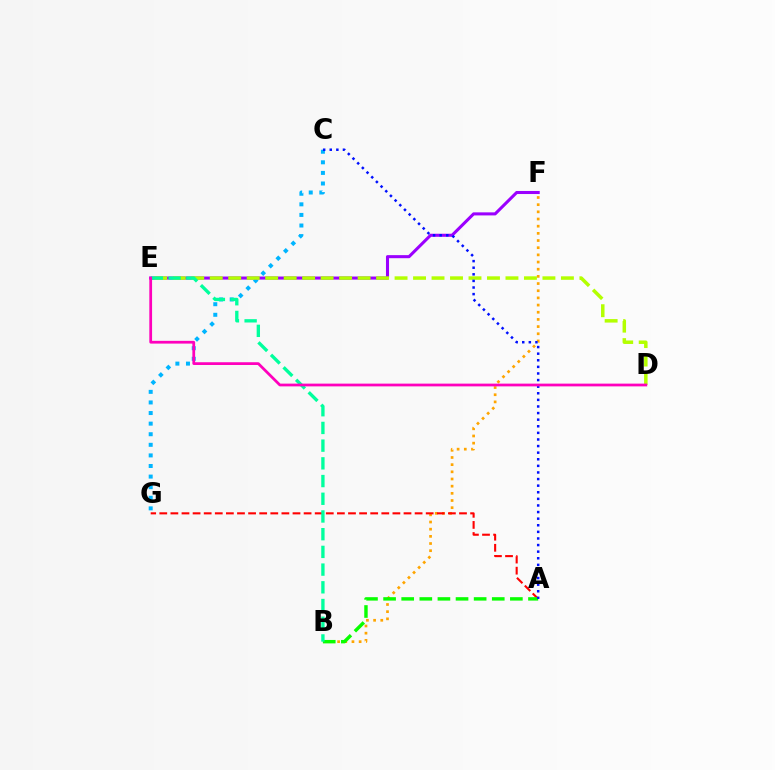{('C', 'G'): [{'color': '#00b5ff', 'line_style': 'dotted', 'thickness': 2.88}], ('B', 'F'): [{'color': '#ffa500', 'line_style': 'dotted', 'thickness': 1.95}], ('E', 'F'): [{'color': '#9b00ff', 'line_style': 'solid', 'thickness': 2.2}], ('A', 'G'): [{'color': '#ff0000', 'line_style': 'dashed', 'thickness': 1.51}], ('D', 'E'): [{'color': '#b3ff00', 'line_style': 'dashed', 'thickness': 2.51}, {'color': '#ff00bd', 'line_style': 'solid', 'thickness': 1.98}], ('A', 'B'): [{'color': '#08ff00', 'line_style': 'dashed', 'thickness': 2.46}], ('A', 'C'): [{'color': '#0010ff', 'line_style': 'dotted', 'thickness': 1.79}], ('B', 'E'): [{'color': '#00ff9d', 'line_style': 'dashed', 'thickness': 2.41}]}